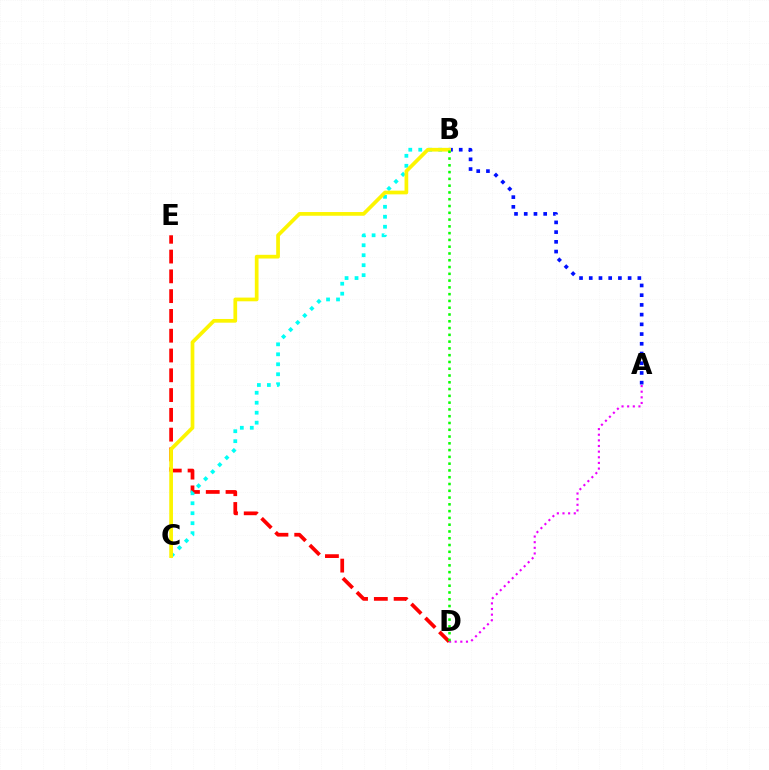{('A', 'B'): [{'color': '#0010ff', 'line_style': 'dotted', 'thickness': 2.64}], ('D', 'E'): [{'color': '#ff0000', 'line_style': 'dashed', 'thickness': 2.69}], ('A', 'D'): [{'color': '#ee00ff', 'line_style': 'dotted', 'thickness': 1.53}], ('B', 'C'): [{'color': '#00fff6', 'line_style': 'dotted', 'thickness': 2.71}, {'color': '#fcf500', 'line_style': 'solid', 'thickness': 2.67}], ('B', 'D'): [{'color': '#08ff00', 'line_style': 'dotted', 'thickness': 1.84}]}